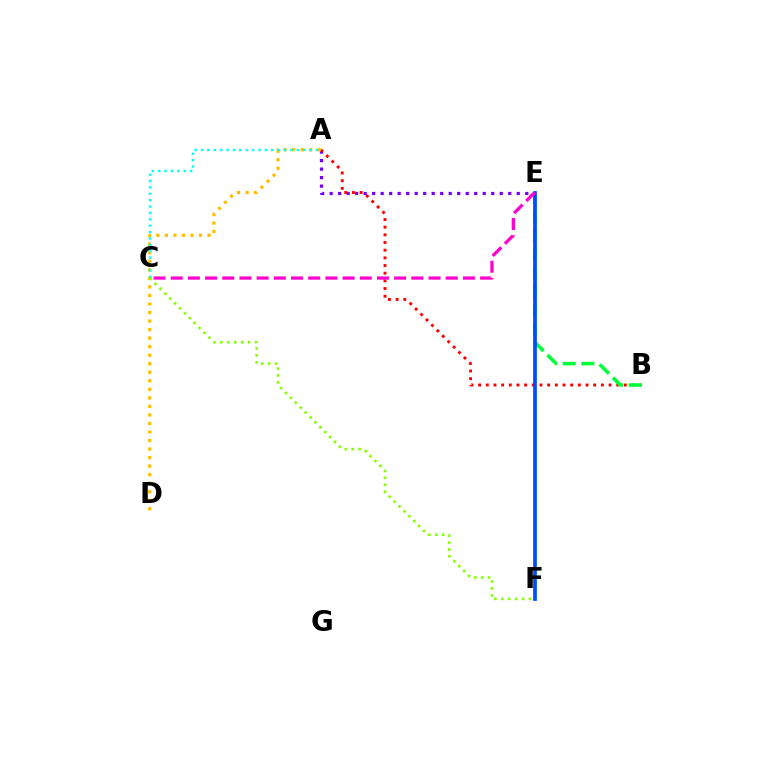{('A', 'E'): [{'color': '#7200ff', 'line_style': 'dotted', 'thickness': 2.31}], ('A', 'B'): [{'color': '#ff0000', 'line_style': 'dotted', 'thickness': 2.08}], ('B', 'E'): [{'color': '#00ff39', 'line_style': 'dashed', 'thickness': 2.54}], ('A', 'D'): [{'color': '#ffbd00', 'line_style': 'dotted', 'thickness': 2.32}], ('E', 'F'): [{'color': '#004bff', 'line_style': 'solid', 'thickness': 2.67}], ('A', 'C'): [{'color': '#00fff6', 'line_style': 'dotted', 'thickness': 1.73}], ('C', 'F'): [{'color': '#84ff00', 'line_style': 'dotted', 'thickness': 1.88}], ('C', 'E'): [{'color': '#ff00cf', 'line_style': 'dashed', 'thickness': 2.34}]}